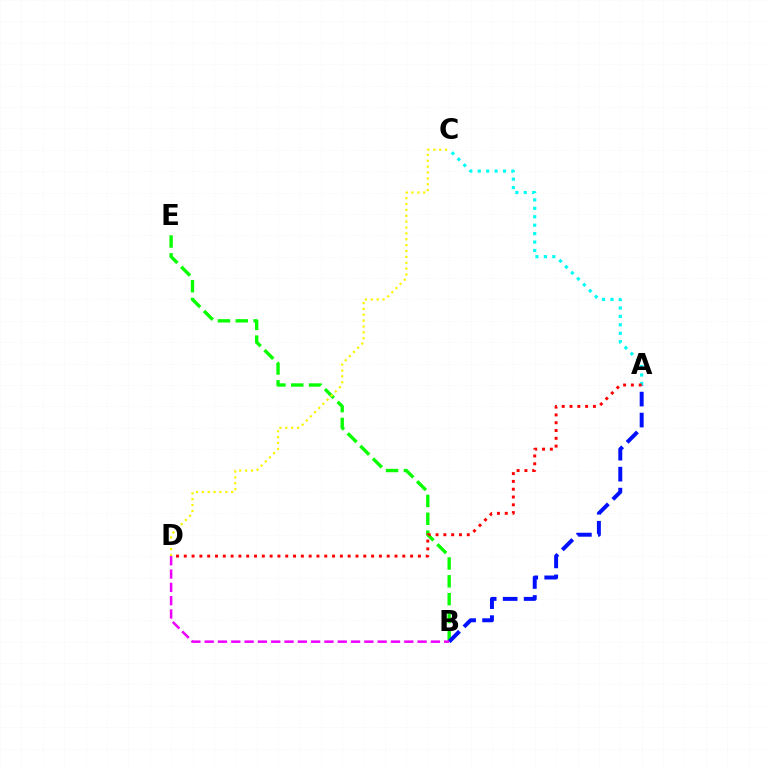{('A', 'C'): [{'color': '#00fff6', 'line_style': 'dotted', 'thickness': 2.29}], ('B', 'E'): [{'color': '#08ff00', 'line_style': 'dashed', 'thickness': 2.42}], ('C', 'D'): [{'color': '#fcf500', 'line_style': 'dotted', 'thickness': 1.6}], ('A', 'B'): [{'color': '#0010ff', 'line_style': 'dashed', 'thickness': 2.85}], ('A', 'D'): [{'color': '#ff0000', 'line_style': 'dotted', 'thickness': 2.12}], ('B', 'D'): [{'color': '#ee00ff', 'line_style': 'dashed', 'thickness': 1.81}]}